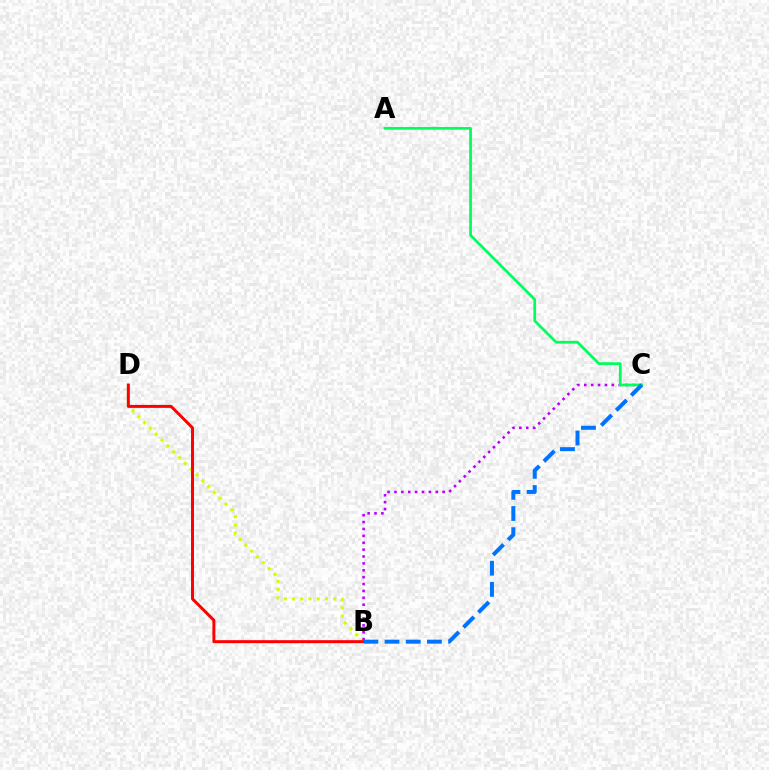{('B', 'D'): [{'color': '#d1ff00', 'line_style': 'dotted', 'thickness': 2.24}, {'color': '#ff0000', 'line_style': 'solid', 'thickness': 2.14}], ('B', 'C'): [{'color': '#b900ff', 'line_style': 'dotted', 'thickness': 1.87}, {'color': '#0074ff', 'line_style': 'dashed', 'thickness': 2.88}], ('A', 'C'): [{'color': '#00ff5c', 'line_style': 'solid', 'thickness': 1.98}]}